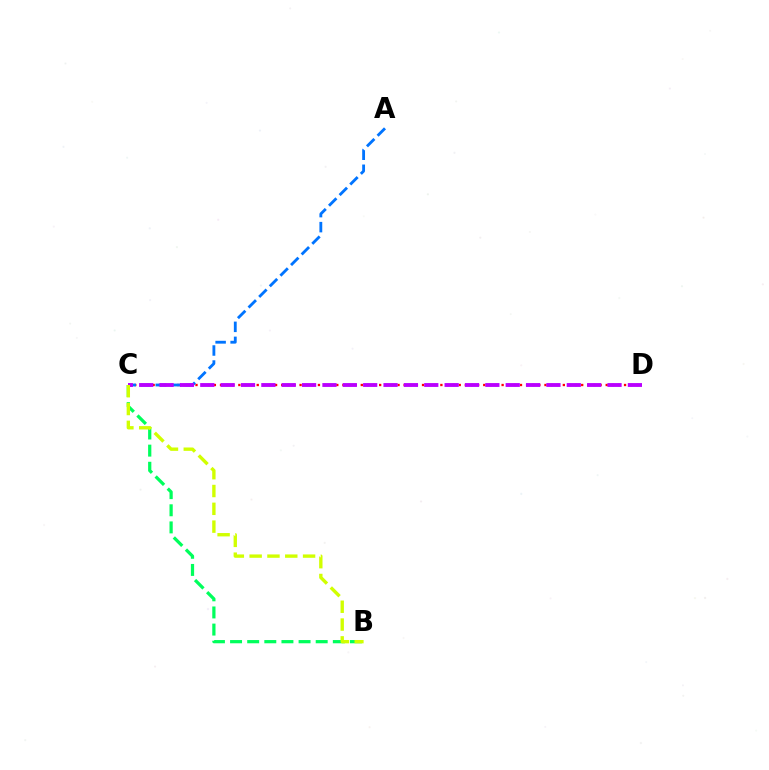{('C', 'D'): [{'color': '#ff0000', 'line_style': 'dotted', 'thickness': 1.66}, {'color': '#b900ff', 'line_style': 'dashed', 'thickness': 2.77}], ('A', 'C'): [{'color': '#0074ff', 'line_style': 'dashed', 'thickness': 2.04}], ('B', 'C'): [{'color': '#00ff5c', 'line_style': 'dashed', 'thickness': 2.33}, {'color': '#d1ff00', 'line_style': 'dashed', 'thickness': 2.42}]}